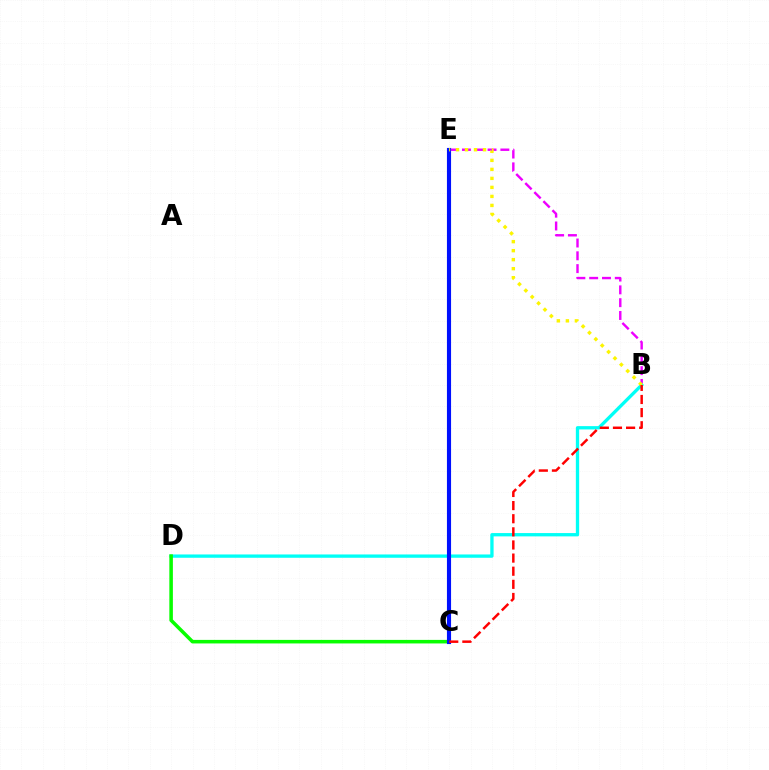{('B', 'E'): [{'color': '#ee00ff', 'line_style': 'dashed', 'thickness': 1.74}, {'color': '#fcf500', 'line_style': 'dotted', 'thickness': 2.45}], ('B', 'D'): [{'color': '#00fff6', 'line_style': 'solid', 'thickness': 2.38}], ('C', 'D'): [{'color': '#08ff00', 'line_style': 'solid', 'thickness': 2.55}], ('C', 'E'): [{'color': '#0010ff', 'line_style': 'solid', 'thickness': 2.97}], ('B', 'C'): [{'color': '#ff0000', 'line_style': 'dashed', 'thickness': 1.78}]}